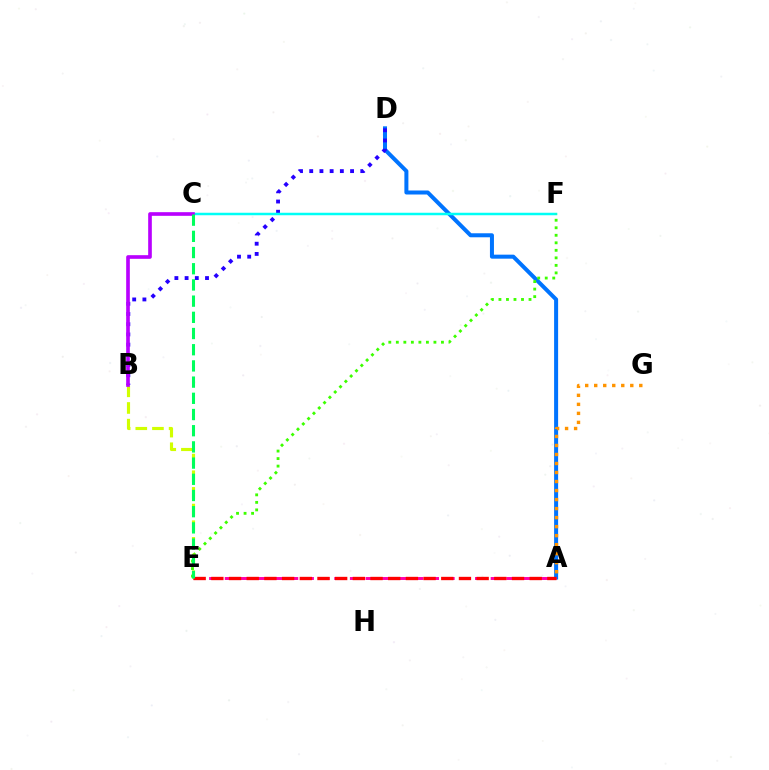{('A', 'D'): [{'color': '#0074ff', 'line_style': 'solid', 'thickness': 2.89}], ('B', 'D'): [{'color': '#2500ff', 'line_style': 'dotted', 'thickness': 2.77}], ('C', 'F'): [{'color': '#00fff6', 'line_style': 'solid', 'thickness': 1.79}], ('A', 'E'): [{'color': '#ff00ac', 'line_style': 'dashed', 'thickness': 2.12}, {'color': '#ff0000', 'line_style': 'dashed', 'thickness': 2.4}], ('E', 'F'): [{'color': '#3dff00', 'line_style': 'dotted', 'thickness': 2.04}], ('B', 'E'): [{'color': '#d1ff00', 'line_style': 'dashed', 'thickness': 2.26}], ('B', 'C'): [{'color': '#b900ff', 'line_style': 'solid', 'thickness': 2.63}], ('A', 'G'): [{'color': '#ff9400', 'line_style': 'dotted', 'thickness': 2.45}], ('C', 'E'): [{'color': '#00ff5c', 'line_style': 'dashed', 'thickness': 2.2}]}